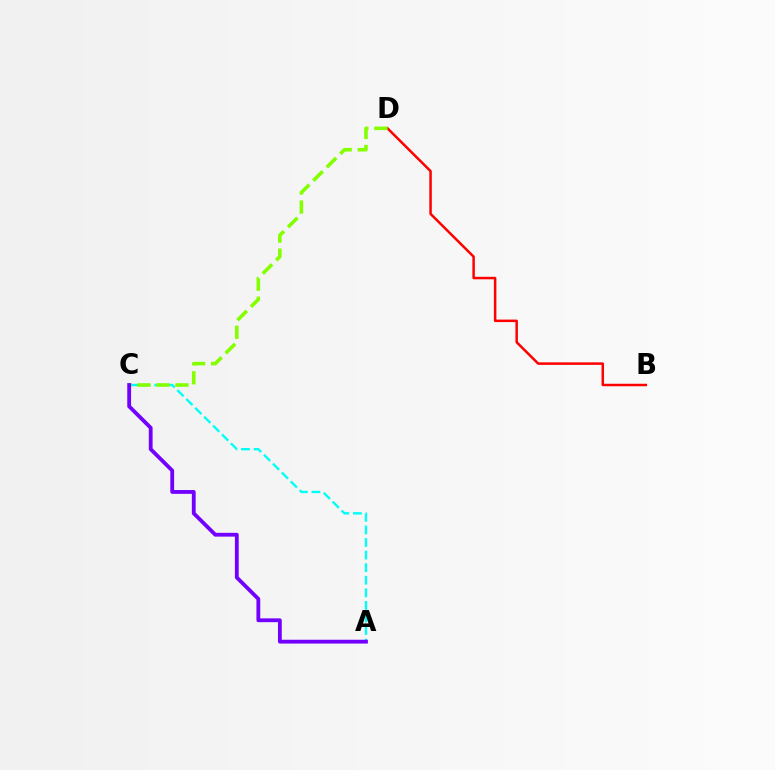{('B', 'D'): [{'color': '#ff0000', 'line_style': 'solid', 'thickness': 1.79}], ('A', 'C'): [{'color': '#00fff6', 'line_style': 'dashed', 'thickness': 1.71}, {'color': '#7200ff', 'line_style': 'solid', 'thickness': 2.74}], ('C', 'D'): [{'color': '#84ff00', 'line_style': 'dashed', 'thickness': 2.58}]}